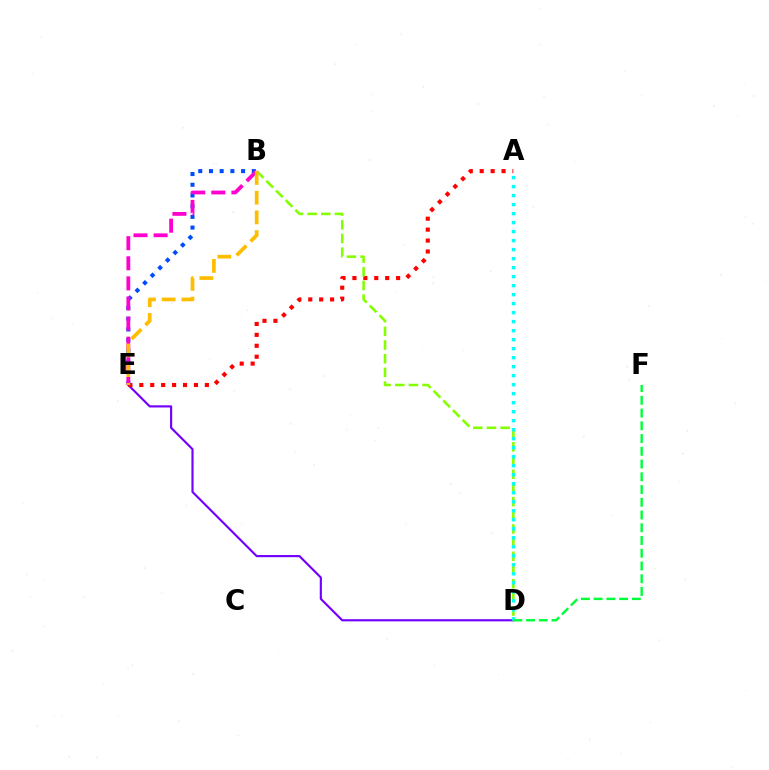{('D', 'E'): [{'color': '#7200ff', 'line_style': 'solid', 'thickness': 1.55}], ('A', 'E'): [{'color': '#ff0000', 'line_style': 'dotted', 'thickness': 2.97}], ('B', 'E'): [{'color': '#004bff', 'line_style': 'dotted', 'thickness': 2.91}, {'color': '#ff00cf', 'line_style': 'dashed', 'thickness': 2.73}, {'color': '#ffbd00', 'line_style': 'dashed', 'thickness': 2.68}], ('B', 'D'): [{'color': '#84ff00', 'line_style': 'dashed', 'thickness': 1.86}], ('A', 'D'): [{'color': '#00fff6', 'line_style': 'dotted', 'thickness': 2.45}], ('D', 'F'): [{'color': '#00ff39', 'line_style': 'dashed', 'thickness': 1.73}]}